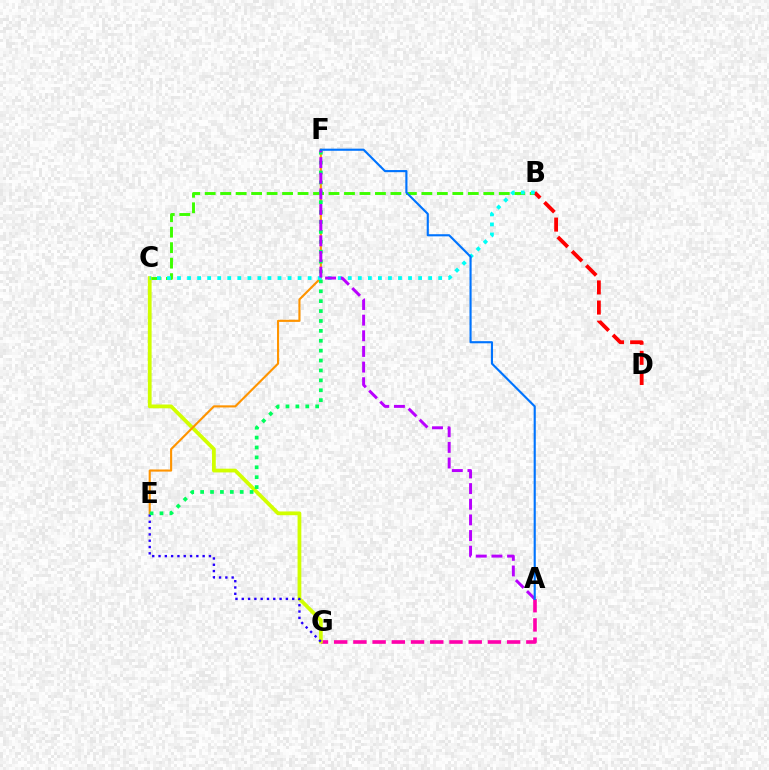{('B', 'C'): [{'color': '#3dff00', 'line_style': 'dashed', 'thickness': 2.1}, {'color': '#00fff6', 'line_style': 'dotted', 'thickness': 2.73}], ('A', 'G'): [{'color': '#ff00ac', 'line_style': 'dashed', 'thickness': 2.61}], ('C', 'G'): [{'color': '#d1ff00', 'line_style': 'solid', 'thickness': 2.7}], ('E', 'F'): [{'color': '#ff9400', 'line_style': 'solid', 'thickness': 1.53}, {'color': '#00ff5c', 'line_style': 'dotted', 'thickness': 2.69}], ('E', 'G'): [{'color': '#2500ff', 'line_style': 'dotted', 'thickness': 1.71}], ('B', 'D'): [{'color': '#ff0000', 'line_style': 'dashed', 'thickness': 2.74}], ('A', 'F'): [{'color': '#b900ff', 'line_style': 'dashed', 'thickness': 2.13}, {'color': '#0074ff', 'line_style': 'solid', 'thickness': 1.54}]}